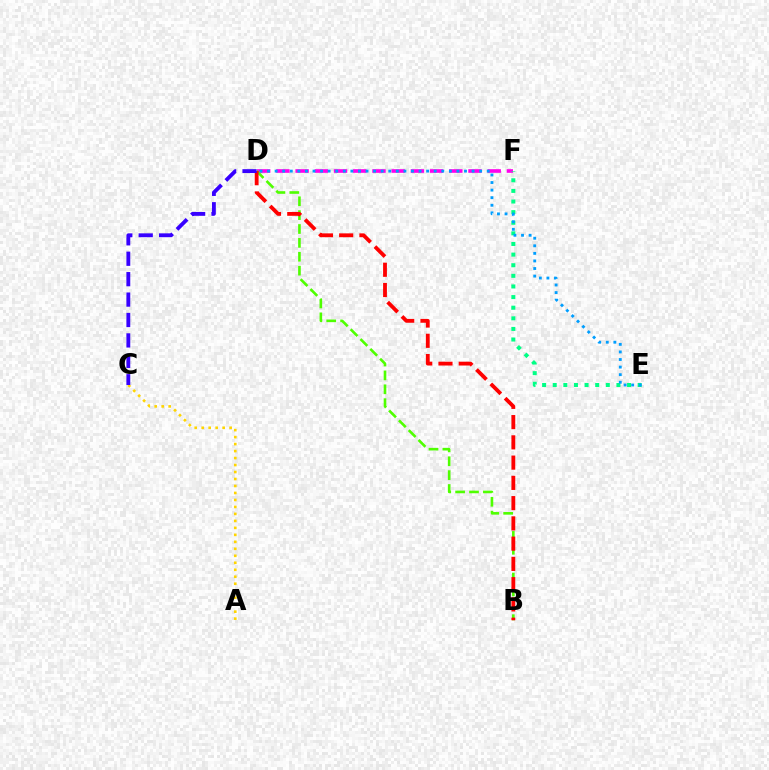{('D', 'F'): [{'color': '#ff00ed', 'line_style': 'dashed', 'thickness': 2.61}], ('A', 'C'): [{'color': '#ffd500', 'line_style': 'dotted', 'thickness': 1.9}], ('B', 'D'): [{'color': '#4fff00', 'line_style': 'dashed', 'thickness': 1.89}, {'color': '#ff0000', 'line_style': 'dashed', 'thickness': 2.75}], ('E', 'F'): [{'color': '#00ff86', 'line_style': 'dotted', 'thickness': 2.88}], ('D', 'E'): [{'color': '#009eff', 'line_style': 'dotted', 'thickness': 2.06}], ('C', 'D'): [{'color': '#3700ff', 'line_style': 'dashed', 'thickness': 2.77}]}